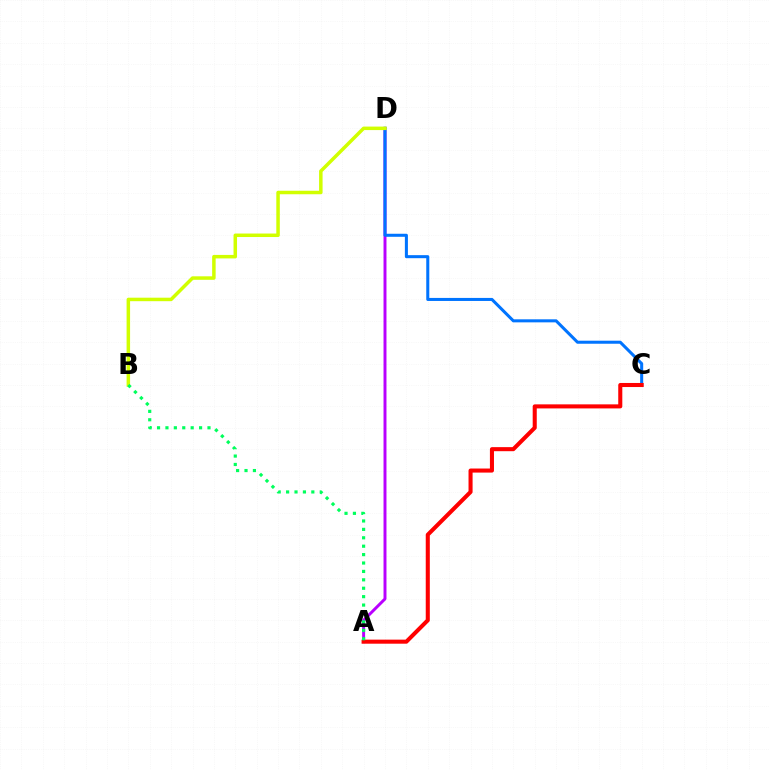{('A', 'D'): [{'color': '#b900ff', 'line_style': 'solid', 'thickness': 2.13}], ('C', 'D'): [{'color': '#0074ff', 'line_style': 'solid', 'thickness': 2.19}], ('B', 'D'): [{'color': '#d1ff00', 'line_style': 'solid', 'thickness': 2.52}], ('A', 'C'): [{'color': '#ff0000', 'line_style': 'solid', 'thickness': 2.92}], ('A', 'B'): [{'color': '#00ff5c', 'line_style': 'dotted', 'thickness': 2.28}]}